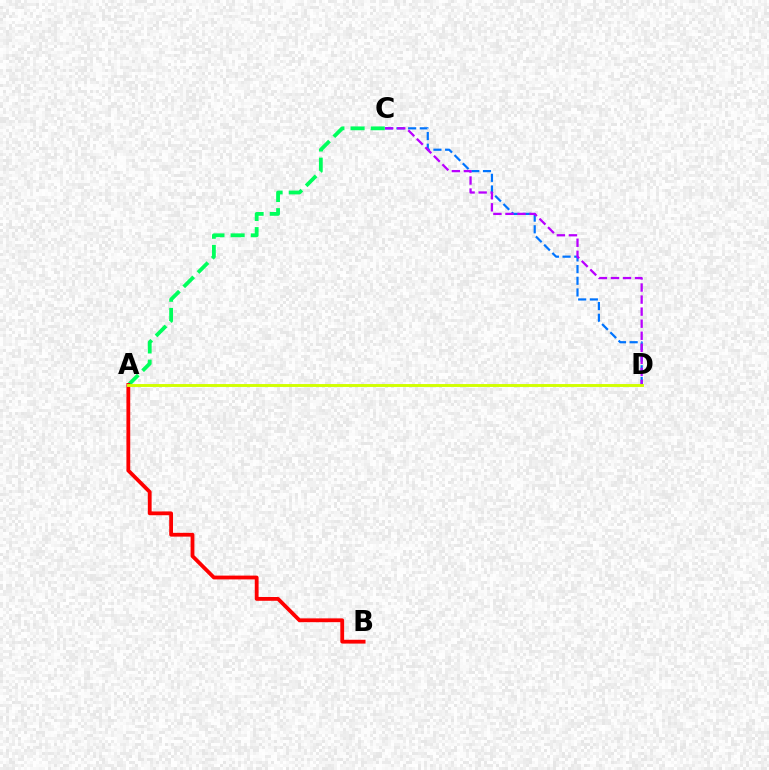{('A', 'C'): [{'color': '#00ff5c', 'line_style': 'dashed', 'thickness': 2.74}], ('A', 'B'): [{'color': '#ff0000', 'line_style': 'solid', 'thickness': 2.74}], ('C', 'D'): [{'color': '#0074ff', 'line_style': 'dashed', 'thickness': 1.59}, {'color': '#b900ff', 'line_style': 'dashed', 'thickness': 1.64}], ('A', 'D'): [{'color': '#d1ff00', 'line_style': 'solid', 'thickness': 2.09}]}